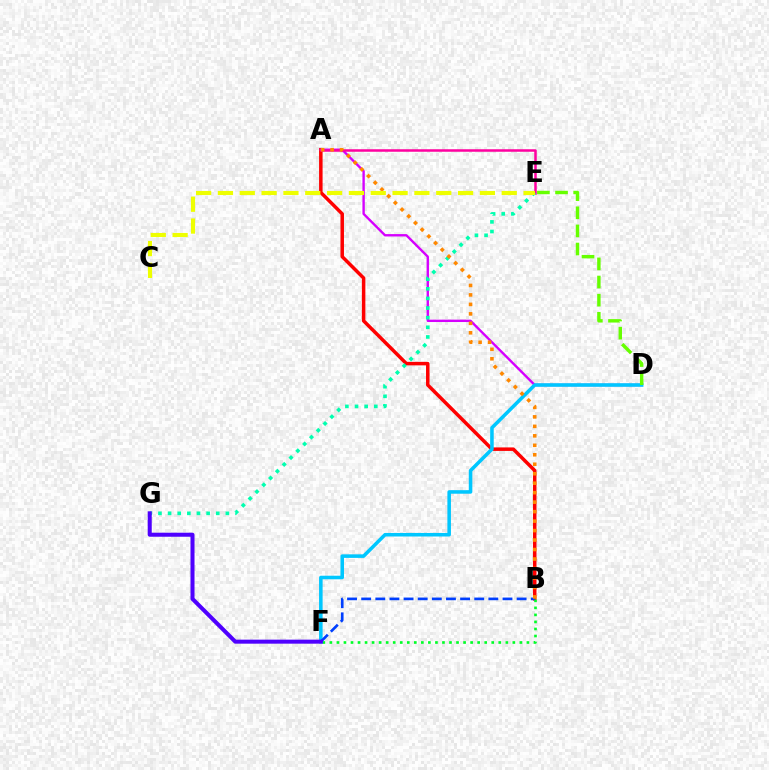{('A', 'B'): [{'color': '#ff0000', 'line_style': 'solid', 'thickness': 2.52}, {'color': '#ff8800', 'line_style': 'dotted', 'thickness': 2.57}], ('A', 'D'): [{'color': '#d600ff', 'line_style': 'solid', 'thickness': 1.71}], ('A', 'E'): [{'color': '#ff00a0', 'line_style': 'solid', 'thickness': 1.81}], ('B', 'F'): [{'color': '#00ff27', 'line_style': 'dotted', 'thickness': 1.91}, {'color': '#003fff', 'line_style': 'dashed', 'thickness': 1.92}], ('D', 'F'): [{'color': '#00c7ff', 'line_style': 'solid', 'thickness': 2.56}], ('E', 'G'): [{'color': '#00ffaf', 'line_style': 'dotted', 'thickness': 2.62}], ('F', 'G'): [{'color': '#4f00ff', 'line_style': 'solid', 'thickness': 2.9}], ('D', 'E'): [{'color': '#66ff00', 'line_style': 'dashed', 'thickness': 2.46}], ('C', 'E'): [{'color': '#eeff00', 'line_style': 'dashed', 'thickness': 2.97}]}